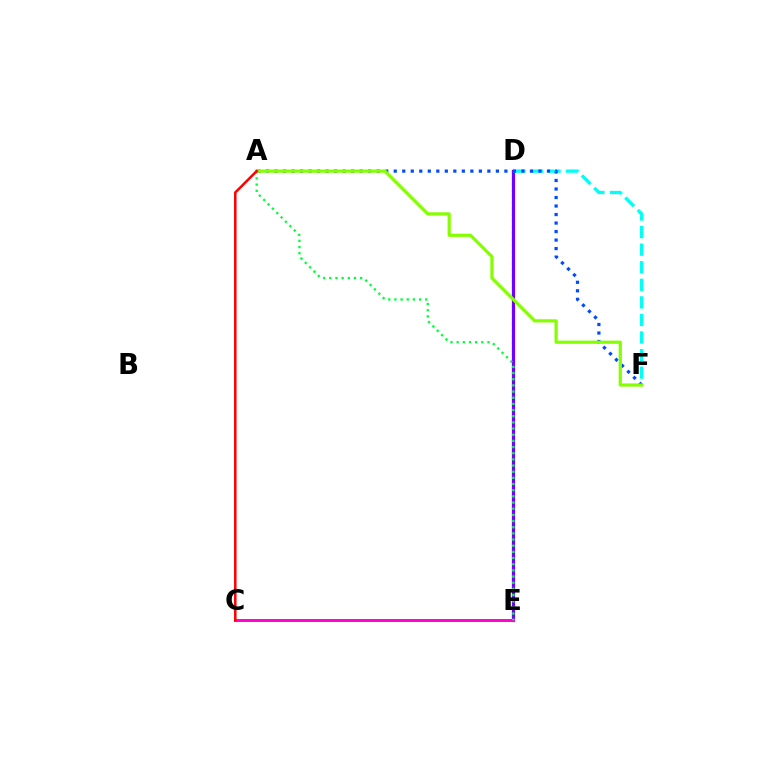{('D', 'E'): [{'color': '#ffbd00', 'line_style': 'dotted', 'thickness': 1.66}, {'color': '#7200ff', 'line_style': 'solid', 'thickness': 2.32}], ('D', 'F'): [{'color': '#00fff6', 'line_style': 'dashed', 'thickness': 2.39}], ('A', 'F'): [{'color': '#004bff', 'line_style': 'dotted', 'thickness': 2.31}, {'color': '#84ff00', 'line_style': 'solid', 'thickness': 2.29}], ('C', 'E'): [{'color': '#ff00cf', 'line_style': 'solid', 'thickness': 2.1}], ('A', 'E'): [{'color': '#00ff39', 'line_style': 'dotted', 'thickness': 1.68}], ('A', 'C'): [{'color': '#ff0000', 'line_style': 'solid', 'thickness': 1.81}]}